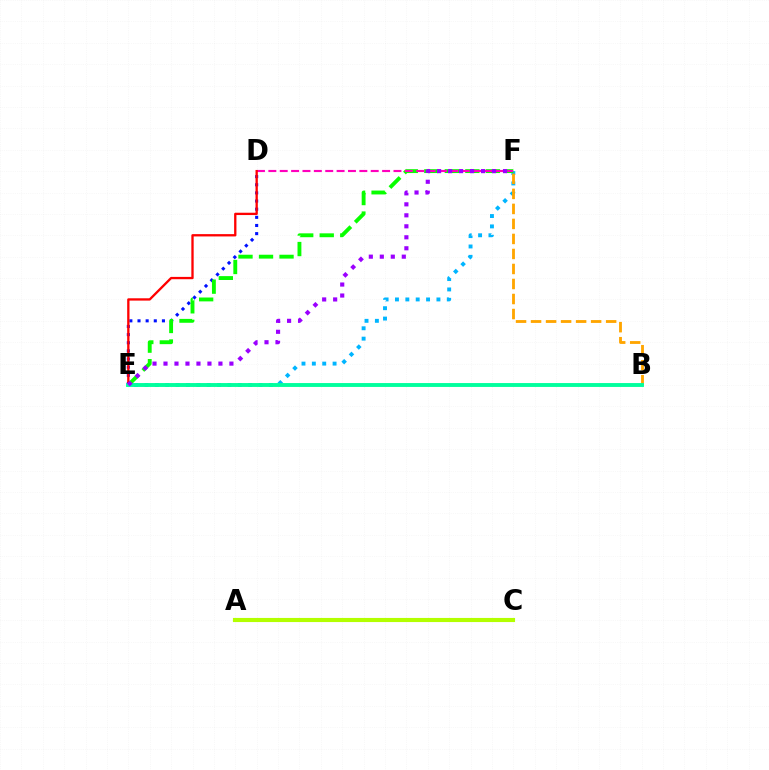{('D', 'E'): [{'color': '#0010ff', 'line_style': 'dotted', 'thickness': 2.21}, {'color': '#ff0000', 'line_style': 'solid', 'thickness': 1.67}], ('E', 'F'): [{'color': '#00b5ff', 'line_style': 'dotted', 'thickness': 2.82}, {'color': '#08ff00', 'line_style': 'dashed', 'thickness': 2.79}, {'color': '#9b00ff', 'line_style': 'dotted', 'thickness': 2.99}], ('A', 'C'): [{'color': '#b3ff00', 'line_style': 'solid', 'thickness': 2.96}], ('D', 'F'): [{'color': '#ff00bd', 'line_style': 'dashed', 'thickness': 1.55}], ('B', 'F'): [{'color': '#ffa500', 'line_style': 'dashed', 'thickness': 2.04}], ('B', 'E'): [{'color': '#00ff9d', 'line_style': 'solid', 'thickness': 2.79}]}